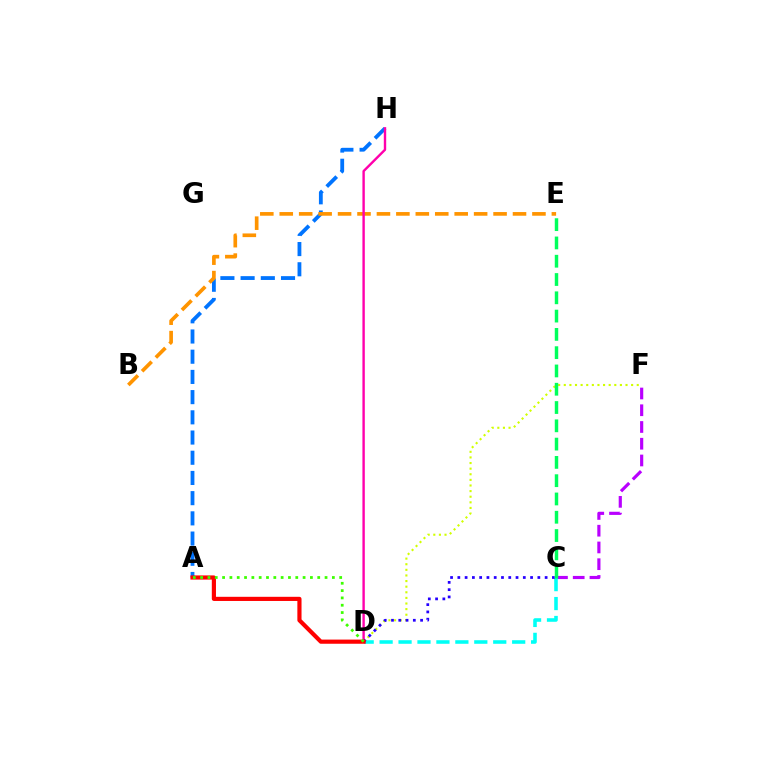{('A', 'H'): [{'color': '#0074ff', 'line_style': 'dashed', 'thickness': 2.74}], ('C', 'F'): [{'color': '#b900ff', 'line_style': 'dashed', 'thickness': 2.27}], ('C', 'D'): [{'color': '#00fff6', 'line_style': 'dashed', 'thickness': 2.57}, {'color': '#2500ff', 'line_style': 'dotted', 'thickness': 1.98}], ('D', 'F'): [{'color': '#d1ff00', 'line_style': 'dotted', 'thickness': 1.52}], ('B', 'E'): [{'color': '#ff9400', 'line_style': 'dashed', 'thickness': 2.64}], ('D', 'H'): [{'color': '#ff00ac', 'line_style': 'solid', 'thickness': 1.72}], ('C', 'E'): [{'color': '#00ff5c', 'line_style': 'dashed', 'thickness': 2.48}], ('A', 'D'): [{'color': '#ff0000', 'line_style': 'solid', 'thickness': 3.0}, {'color': '#3dff00', 'line_style': 'dotted', 'thickness': 1.99}]}